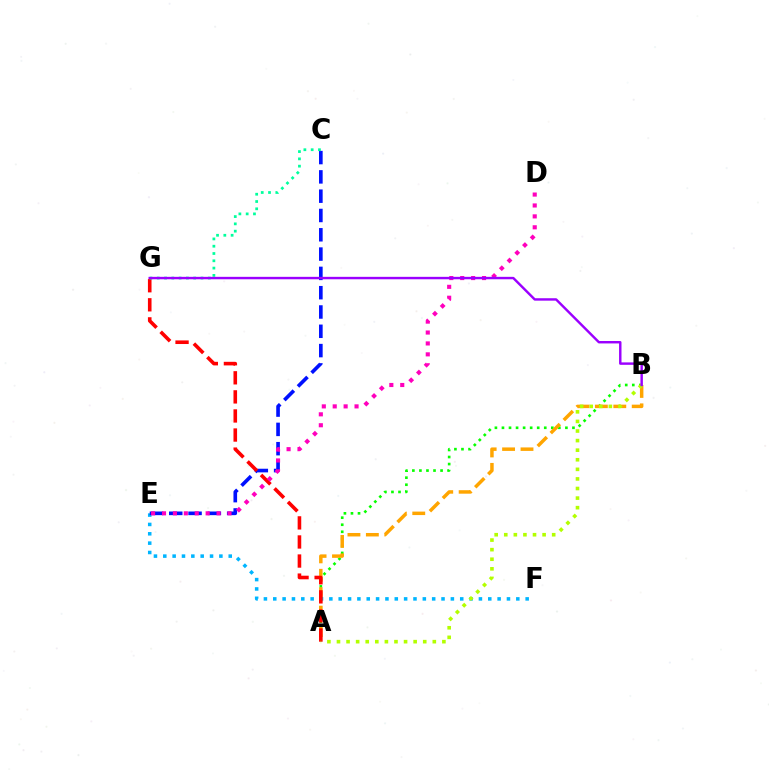{('A', 'B'): [{'color': '#08ff00', 'line_style': 'dotted', 'thickness': 1.92}, {'color': '#ffa500', 'line_style': 'dashed', 'thickness': 2.5}, {'color': '#b3ff00', 'line_style': 'dotted', 'thickness': 2.6}], ('E', 'F'): [{'color': '#00b5ff', 'line_style': 'dotted', 'thickness': 2.54}], ('C', 'E'): [{'color': '#0010ff', 'line_style': 'dashed', 'thickness': 2.62}], ('A', 'G'): [{'color': '#ff0000', 'line_style': 'dashed', 'thickness': 2.59}], ('D', 'E'): [{'color': '#ff00bd', 'line_style': 'dotted', 'thickness': 2.96}], ('C', 'G'): [{'color': '#00ff9d', 'line_style': 'dotted', 'thickness': 1.98}], ('B', 'G'): [{'color': '#9b00ff', 'line_style': 'solid', 'thickness': 1.75}]}